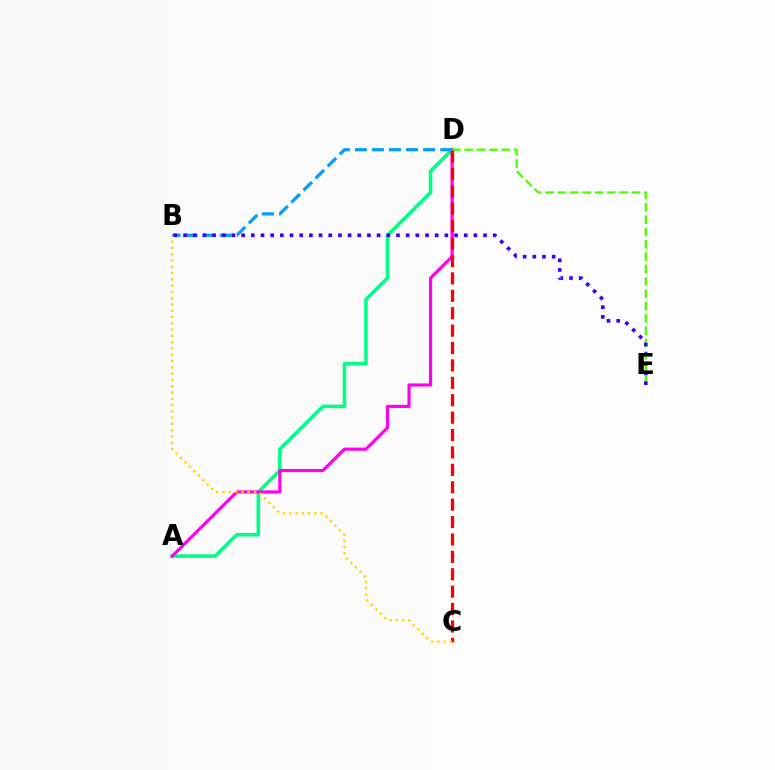{('A', 'D'): [{'color': '#00ff86', 'line_style': 'solid', 'thickness': 2.57}, {'color': '#ff00ed', 'line_style': 'solid', 'thickness': 2.26}], ('D', 'E'): [{'color': '#4fff00', 'line_style': 'dashed', 'thickness': 1.68}], ('C', 'D'): [{'color': '#ff0000', 'line_style': 'dashed', 'thickness': 2.36}], ('B', 'D'): [{'color': '#009eff', 'line_style': 'dashed', 'thickness': 2.32}], ('B', 'C'): [{'color': '#ffd500', 'line_style': 'dotted', 'thickness': 1.71}], ('B', 'E'): [{'color': '#3700ff', 'line_style': 'dotted', 'thickness': 2.63}]}